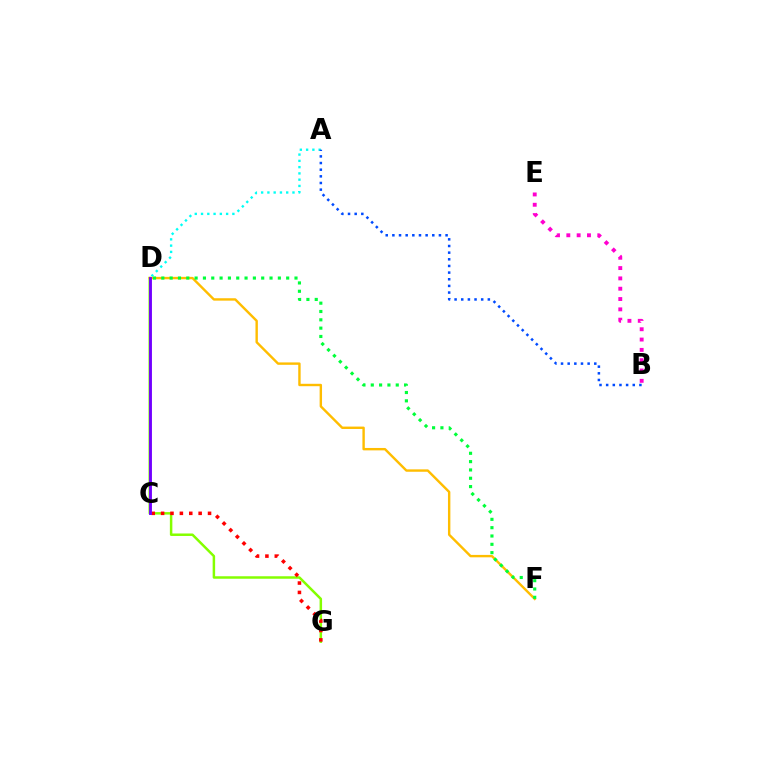{('A', 'D'): [{'color': '#00fff6', 'line_style': 'dotted', 'thickness': 1.7}], ('D', 'G'): [{'color': '#84ff00', 'line_style': 'solid', 'thickness': 1.79}], ('C', 'G'): [{'color': '#ff0000', 'line_style': 'dotted', 'thickness': 2.55}], ('D', 'F'): [{'color': '#ffbd00', 'line_style': 'solid', 'thickness': 1.73}, {'color': '#00ff39', 'line_style': 'dotted', 'thickness': 2.26}], ('A', 'B'): [{'color': '#004bff', 'line_style': 'dotted', 'thickness': 1.81}], ('B', 'E'): [{'color': '#ff00cf', 'line_style': 'dotted', 'thickness': 2.8}], ('C', 'D'): [{'color': '#7200ff', 'line_style': 'solid', 'thickness': 2.07}]}